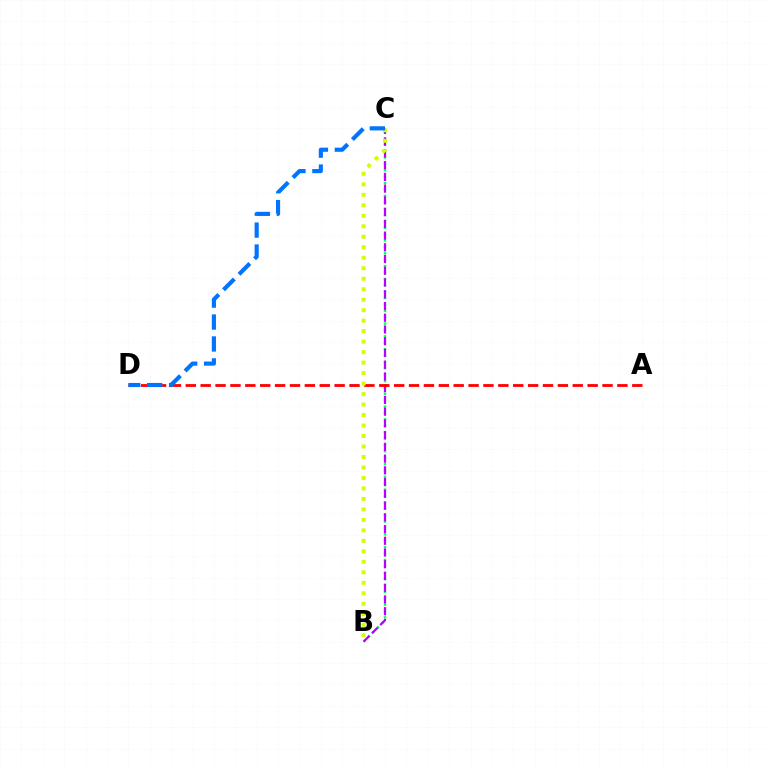{('B', 'C'): [{'color': '#00ff5c', 'line_style': 'dotted', 'thickness': 1.74}, {'color': '#b900ff', 'line_style': 'dashed', 'thickness': 1.59}, {'color': '#d1ff00', 'line_style': 'dotted', 'thickness': 2.85}], ('A', 'D'): [{'color': '#ff0000', 'line_style': 'dashed', 'thickness': 2.02}], ('C', 'D'): [{'color': '#0074ff', 'line_style': 'dashed', 'thickness': 2.98}]}